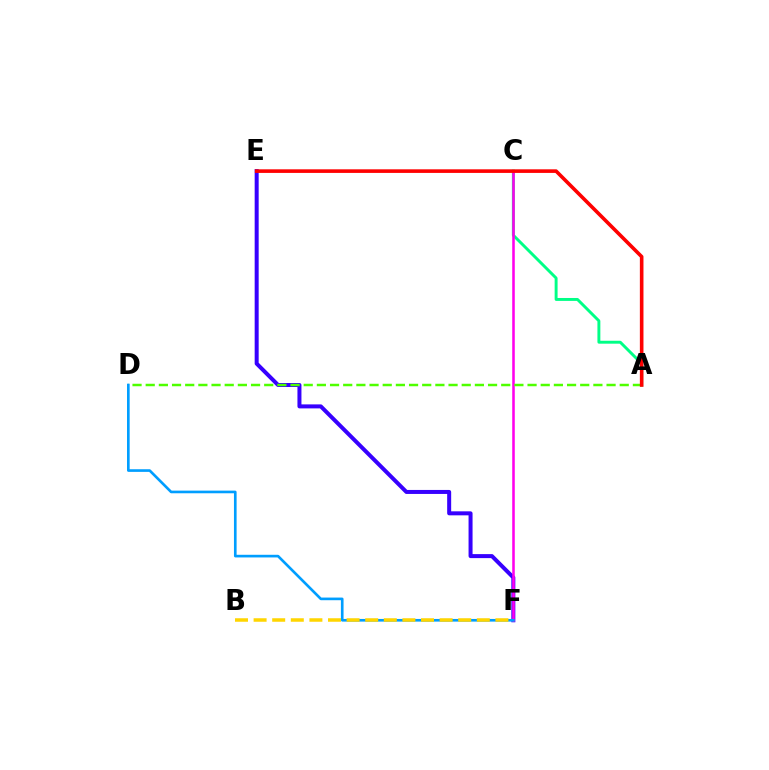{('E', 'F'): [{'color': '#3700ff', 'line_style': 'solid', 'thickness': 2.88}], ('A', 'C'): [{'color': '#00ff86', 'line_style': 'solid', 'thickness': 2.11}], ('C', 'F'): [{'color': '#ff00ed', 'line_style': 'solid', 'thickness': 1.84}], ('A', 'D'): [{'color': '#4fff00', 'line_style': 'dashed', 'thickness': 1.79}], ('D', 'F'): [{'color': '#009eff', 'line_style': 'solid', 'thickness': 1.91}], ('A', 'E'): [{'color': '#ff0000', 'line_style': 'solid', 'thickness': 2.6}], ('B', 'F'): [{'color': '#ffd500', 'line_style': 'dashed', 'thickness': 2.53}]}